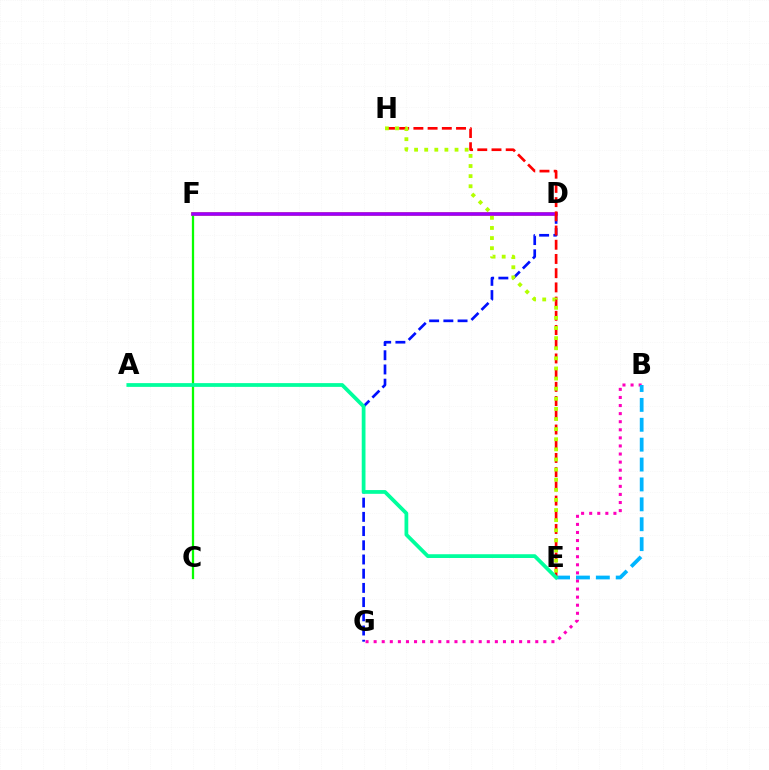{('D', 'G'): [{'color': '#0010ff', 'line_style': 'dashed', 'thickness': 1.93}], ('B', 'G'): [{'color': '#ff00bd', 'line_style': 'dotted', 'thickness': 2.2}], ('D', 'F'): [{'color': '#ffa500', 'line_style': 'solid', 'thickness': 2.68}, {'color': '#9b00ff', 'line_style': 'solid', 'thickness': 2.57}], ('C', 'F'): [{'color': '#08ff00', 'line_style': 'solid', 'thickness': 1.64}], ('B', 'E'): [{'color': '#00b5ff', 'line_style': 'dashed', 'thickness': 2.7}], ('E', 'H'): [{'color': '#ff0000', 'line_style': 'dashed', 'thickness': 1.93}, {'color': '#b3ff00', 'line_style': 'dotted', 'thickness': 2.75}], ('A', 'E'): [{'color': '#00ff9d', 'line_style': 'solid', 'thickness': 2.71}]}